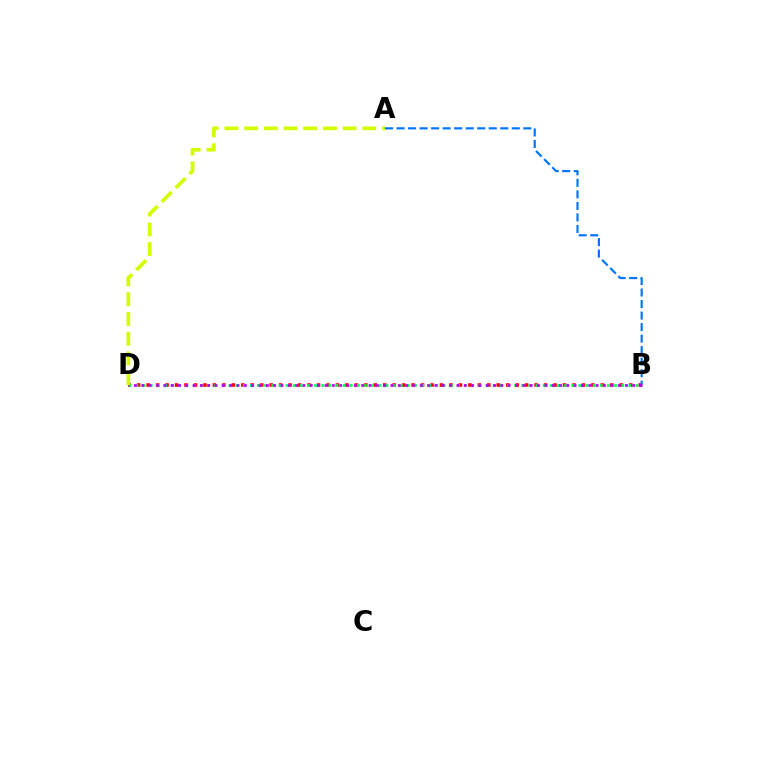{('B', 'D'): [{'color': '#ff0000', 'line_style': 'dotted', 'thickness': 2.57}, {'color': '#00ff5c', 'line_style': 'dotted', 'thickness': 1.94}, {'color': '#b900ff', 'line_style': 'dotted', 'thickness': 1.99}], ('A', 'B'): [{'color': '#0074ff', 'line_style': 'dashed', 'thickness': 1.57}], ('A', 'D'): [{'color': '#d1ff00', 'line_style': 'dashed', 'thickness': 2.68}]}